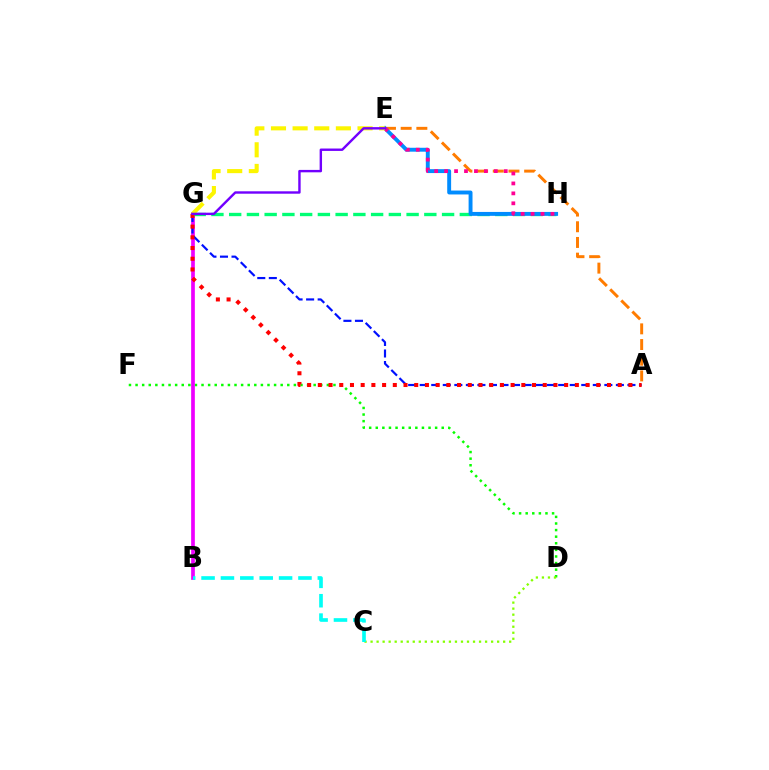{('D', 'F'): [{'color': '#08ff00', 'line_style': 'dotted', 'thickness': 1.79}], ('B', 'G'): [{'color': '#ee00ff', 'line_style': 'solid', 'thickness': 2.66}], ('A', 'E'): [{'color': '#ff7c00', 'line_style': 'dashed', 'thickness': 2.13}], ('A', 'G'): [{'color': '#0010ff', 'line_style': 'dashed', 'thickness': 1.57}, {'color': '#ff0000', 'line_style': 'dotted', 'thickness': 2.91}], ('G', 'H'): [{'color': '#00ff74', 'line_style': 'dashed', 'thickness': 2.41}], ('C', 'D'): [{'color': '#84ff00', 'line_style': 'dotted', 'thickness': 1.64}], ('E', 'H'): [{'color': '#008cff', 'line_style': 'solid', 'thickness': 2.81}, {'color': '#ff0094', 'line_style': 'dotted', 'thickness': 2.7}], ('E', 'G'): [{'color': '#fcf500', 'line_style': 'dashed', 'thickness': 2.94}, {'color': '#7200ff', 'line_style': 'solid', 'thickness': 1.73}], ('B', 'C'): [{'color': '#00fff6', 'line_style': 'dashed', 'thickness': 2.63}]}